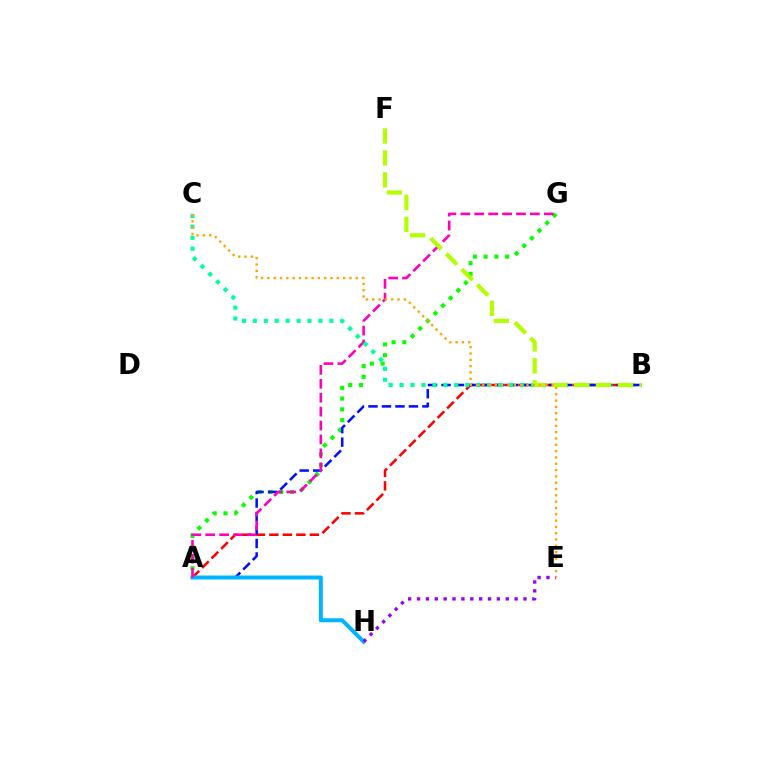{('A', 'B'): [{'color': '#ff0000', 'line_style': 'dashed', 'thickness': 1.83}, {'color': '#0010ff', 'line_style': 'dashed', 'thickness': 1.83}], ('A', 'G'): [{'color': '#08ff00', 'line_style': 'dotted', 'thickness': 2.93}, {'color': '#ff00bd', 'line_style': 'dashed', 'thickness': 1.89}], ('A', 'H'): [{'color': '#00b5ff', 'line_style': 'solid', 'thickness': 2.87}], ('B', 'C'): [{'color': '#00ff9d', 'line_style': 'dotted', 'thickness': 2.97}], ('B', 'F'): [{'color': '#b3ff00', 'line_style': 'dashed', 'thickness': 2.98}], ('E', 'H'): [{'color': '#9b00ff', 'line_style': 'dotted', 'thickness': 2.41}], ('C', 'E'): [{'color': '#ffa500', 'line_style': 'dotted', 'thickness': 1.72}]}